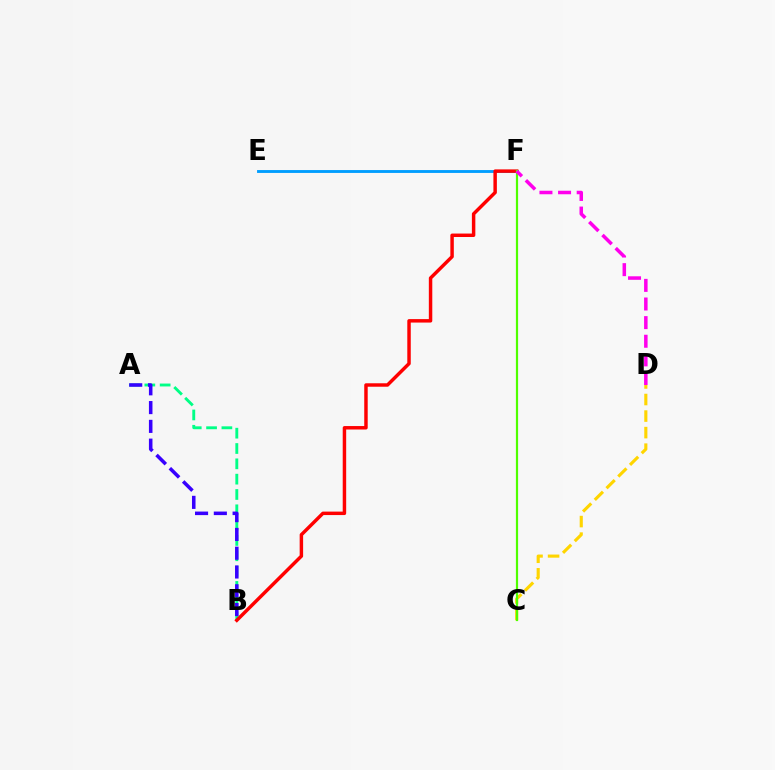{('E', 'F'): [{'color': '#009eff', 'line_style': 'solid', 'thickness': 2.07}], ('A', 'B'): [{'color': '#00ff86', 'line_style': 'dashed', 'thickness': 2.08}, {'color': '#3700ff', 'line_style': 'dashed', 'thickness': 2.55}], ('C', 'D'): [{'color': '#ffd500', 'line_style': 'dashed', 'thickness': 2.25}], ('B', 'F'): [{'color': '#ff0000', 'line_style': 'solid', 'thickness': 2.49}], ('C', 'F'): [{'color': '#4fff00', 'line_style': 'solid', 'thickness': 1.58}], ('D', 'F'): [{'color': '#ff00ed', 'line_style': 'dashed', 'thickness': 2.53}]}